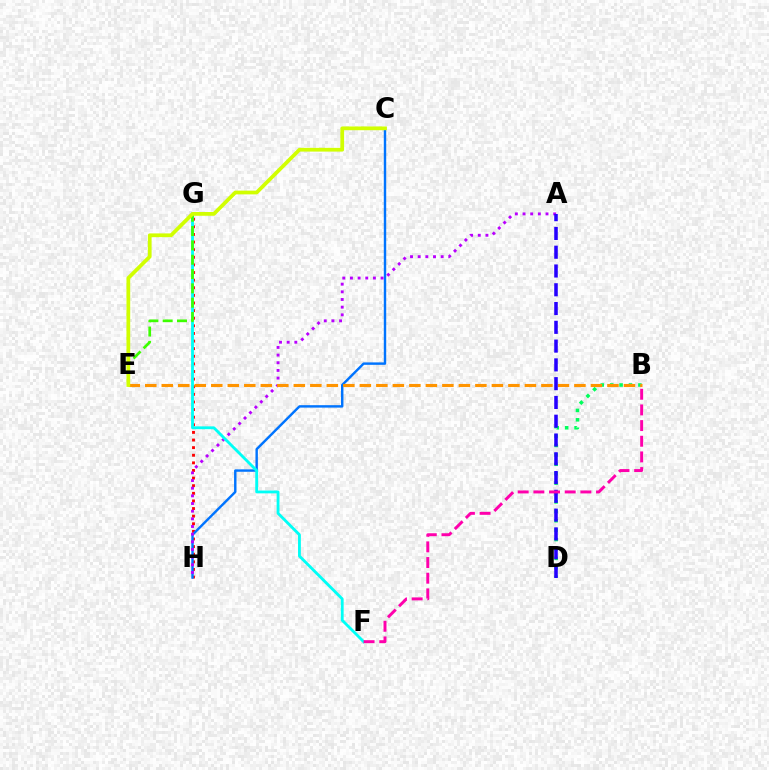{('G', 'H'): [{'color': '#ff0000', 'line_style': 'dotted', 'thickness': 2.07}], ('C', 'H'): [{'color': '#0074ff', 'line_style': 'solid', 'thickness': 1.75}], ('A', 'H'): [{'color': '#b900ff', 'line_style': 'dotted', 'thickness': 2.08}], ('F', 'G'): [{'color': '#00fff6', 'line_style': 'solid', 'thickness': 2.04}], ('E', 'G'): [{'color': '#3dff00', 'line_style': 'dashed', 'thickness': 1.95}], ('B', 'D'): [{'color': '#00ff5c', 'line_style': 'dotted', 'thickness': 2.56}], ('B', 'E'): [{'color': '#ff9400', 'line_style': 'dashed', 'thickness': 2.24}], ('C', 'E'): [{'color': '#d1ff00', 'line_style': 'solid', 'thickness': 2.7}], ('A', 'D'): [{'color': '#2500ff', 'line_style': 'dashed', 'thickness': 2.55}], ('B', 'F'): [{'color': '#ff00ac', 'line_style': 'dashed', 'thickness': 2.13}]}